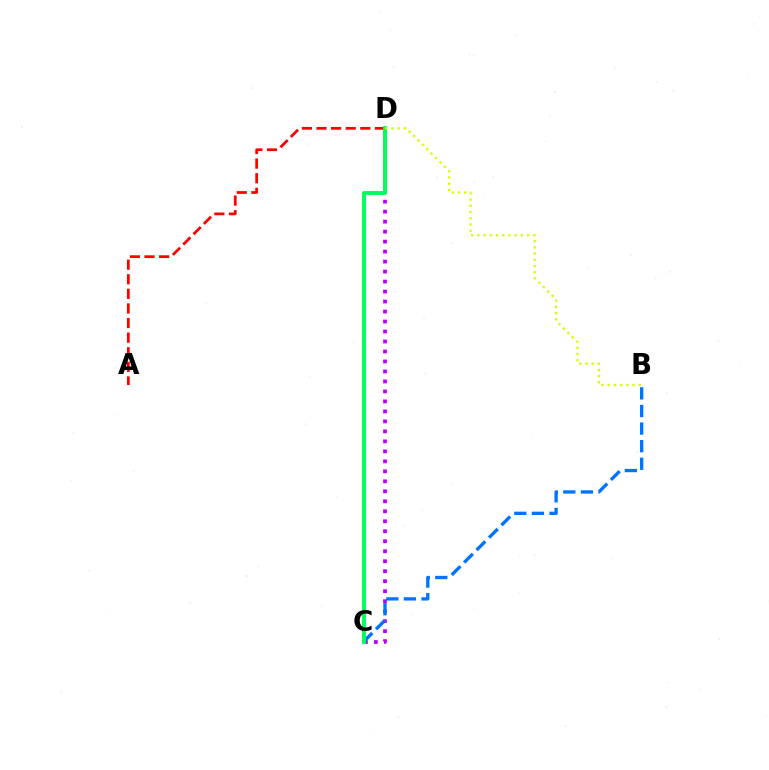{('A', 'D'): [{'color': '#ff0000', 'line_style': 'dashed', 'thickness': 1.98}], ('C', 'D'): [{'color': '#b900ff', 'line_style': 'dotted', 'thickness': 2.71}, {'color': '#00ff5c', 'line_style': 'solid', 'thickness': 2.84}], ('B', 'C'): [{'color': '#0074ff', 'line_style': 'dashed', 'thickness': 2.39}], ('B', 'D'): [{'color': '#d1ff00', 'line_style': 'dotted', 'thickness': 1.69}]}